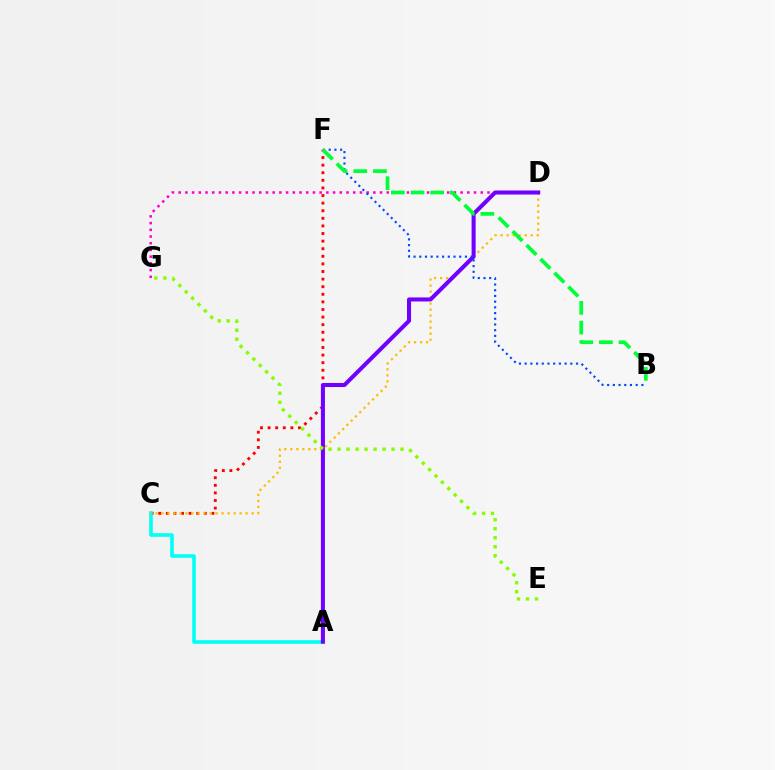{('C', 'F'): [{'color': '#ff0000', 'line_style': 'dotted', 'thickness': 2.06}], ('A', 'C'): [{'color': '#00fff6', 'line_style': 'solid', 'thickness': 2.59}], ('C', 'D'): [{'color': '#ffbd00', 'line_style': 'dotted', 'thickness': 1.63}], ('D', 'G'): [{'color': '#ff00cf', 'line_style': 'dotted', 'thickness': 1.82}], ('A', 'D'): [{'color': '#7200ff', 'line_style': 'solid', 'thickness': 2.92}], ('B', 'F'): [{'color': '#004bff', 'line_style': 'dotted', 'thickness': 1.55}, {'color': '#00ff39', 'line_style': 'dashed', 'thickness': 2.67}], ('E', 'G'): [{'color': '#84ff00', 'line_style': 'dotted', 'thickness': 2.44}]}